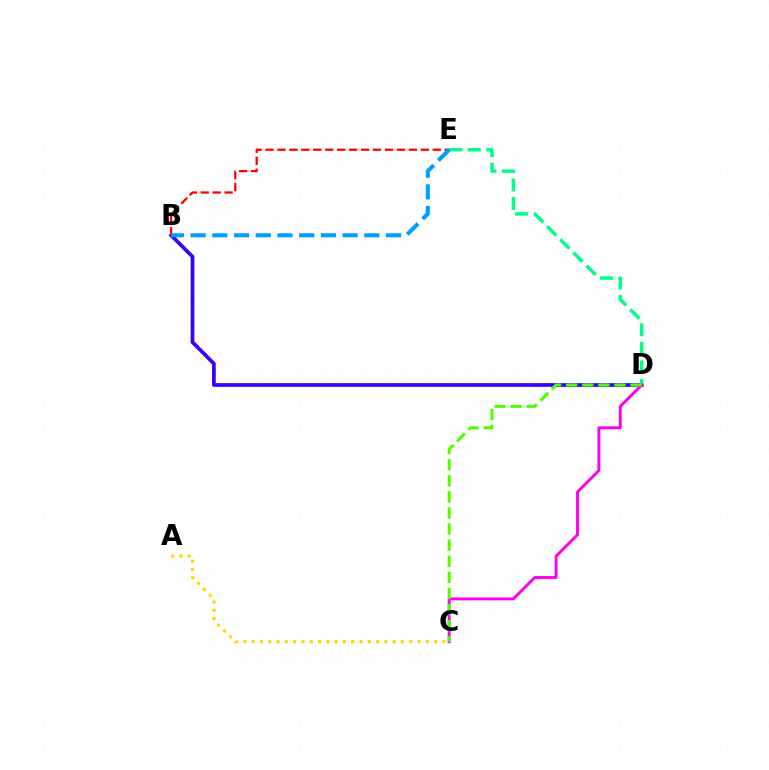{('A', 'C'): [{'color': '#ffd500', 'line_style': 'dotted', 'thickness': 2.25}], ('B', 'D'): [{'color': '#3700ff', 'line_style': 'solid', 'thickness': 2.68}], ('D', 'E'): [{'color': '#00ff86', 'line_style': 'dashed', 'thickness': 2.52}], ('B', 'E'): [{'color': '#ff0000', 'line_style': 'dashed', 'thickness': 1.62}, {'color': '#009eff', 'line_style': 'dashed', 'thickness': 2.95}], ('C', 'D'): [{'color': '#ff00ed', 'line_style': 'solid', 'thickness': 2.11}, {'color': '#4fff00', 'line_style': 'dashed', 'thickness': 2.19}]}